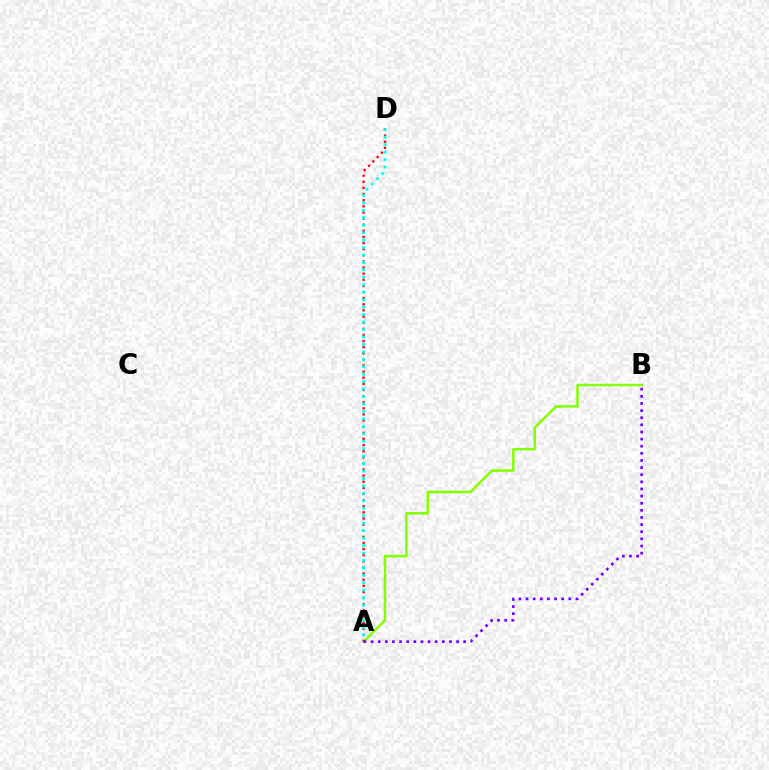{('A', 'B'): [{'color': '#84ff00', 'line_style': 'solid', 'thickness': 1.8}, {'color': '#7200ff', 'line_style': 'dotted', 'thickness': 1.94}], ('A', 'D'): [{'color': '#ff0000', 'line_style': 'dotted', 'thickness': 1.66}, {'color': '#00fff6', 'line_style': 'dotted', 'thickness': 2.02}]}